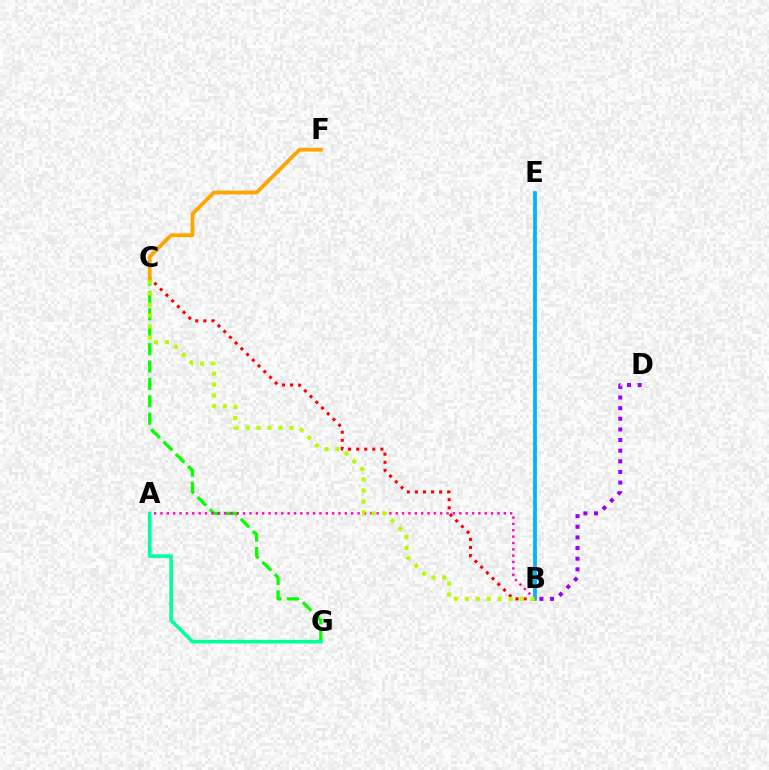{('C', 'G'): [{'color': '#08ff00', 'line_style': 'dashed', 'thickness': 2.36}], ('B', 'E'): [{'color': '#0010ff', 'line_style': 'solid', 'thickness': 1.78}, {'color': '#00b5ff', 'line_style': 'solid', 'thickness': 2.6}], ('B', 'C'): [{'color': '#ff0000', 'line_style': 'dotted', 'thickness': 2.2}, {'color': '#b3ff00', 'line_style': 'dotted', 'thickness': 2.98}], ('C', 'F'): [{'color': '#ffa500', 'line_style': 'solid', 'thickness': 2.73}], ('B', 'D'): [{'color': '#9b00ff', 'line_style': 'dotted', 'thickness': 2.89}], ('A', 'B'): [{'color': '#ff00bd', 'line_style': 'dotted', 'thickness': 1.73}], ('A', 'G'): [{'color': '#00ff9d', 'line_style': 'solid', 'thickness': 2.6}]}